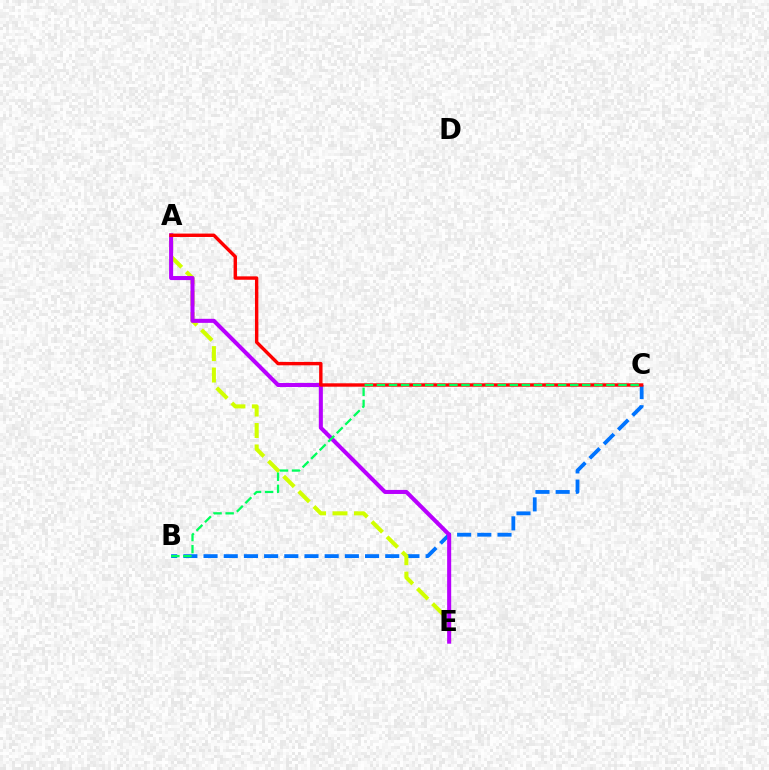{('B', 'C'): [{'color': '#0074ff', 'line_style': 'dashed', 'thickness': 2.74}, {'color': '#00ff5c', 'line_style': 'dashed', 'thickness': 1.64}], ('A', 'E'): [{'color': '#d1ff00', 'line_style': 'dashed', 'thickness': 2.91}, {'color': '#b900ff', 'line_style': 'solid', 'thickness': 2.92}], ('A', 'C'): [{'color': '#ff0000', 'line_style': 'solid', 'thickness': 2.45}]}